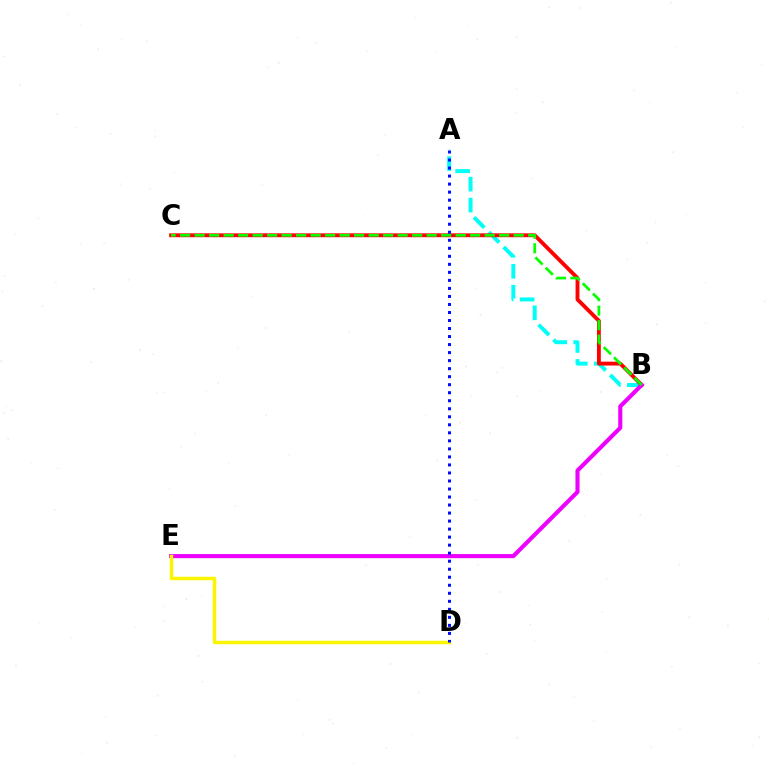{('A', 'B'): [{'color': '#00fff6', 'line_style': 'dashed', 'thickness': 2.85}], ('B', 'C'): [{'color': '#ff0000', 'line_style': 'solid', 'thickness': 2.78}, {'color': '#08ff00', 'line_style': 'dashed', 'thickness': 1.97}], ('B', 'E'): [{'color': '#ee00ff', 'line_style': 'solid', 'thickness': 2.95}], ('D', 'E'): [{'color': '#fcf500', 'line_style': 'solid', 'thickness': 2.51}], ('A', 'D'): [{'color': '#0010ff', 'line_style': 'dotted', 'thickness': 2.18}]}